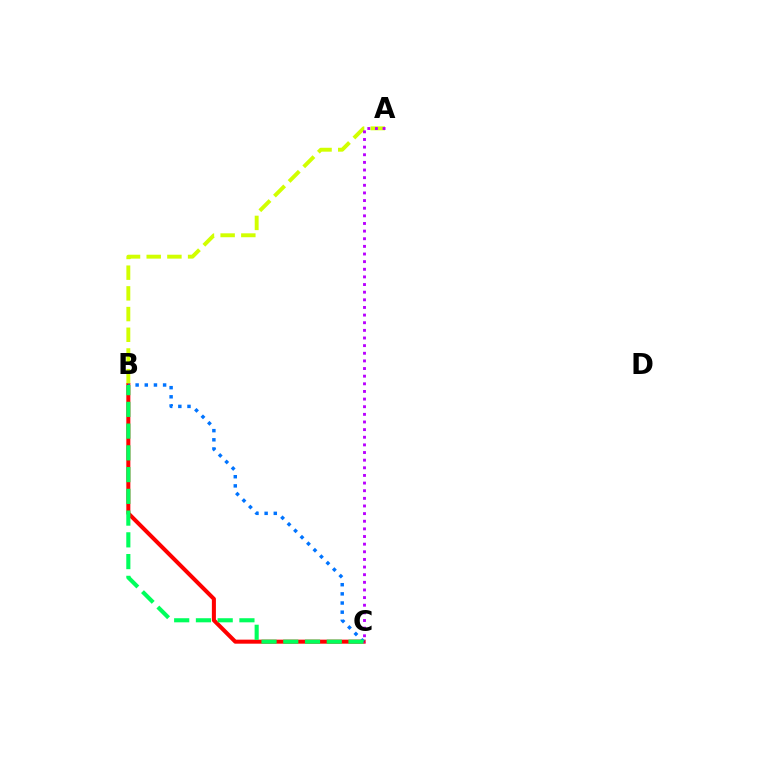{('B', 'C'): [{'color': '#ff0000', 'line_style': 'solid', 'thickness': 2.91}, {'color': '#0074ff', 'line_style': 'dotted', 'thickness': 2.49}, {'color': '#00ff5c', 'line_style': 'dashed', 'thickness': 2.95}], ('A', 'B'): [{'color': '#d1ff00', 'line_style': 'dashed', 'thickness': 2.81}], ('A', 'C'): [{'color': '#b900ff', 'line_style': 'dotted', 'thickness': 2.07}]}